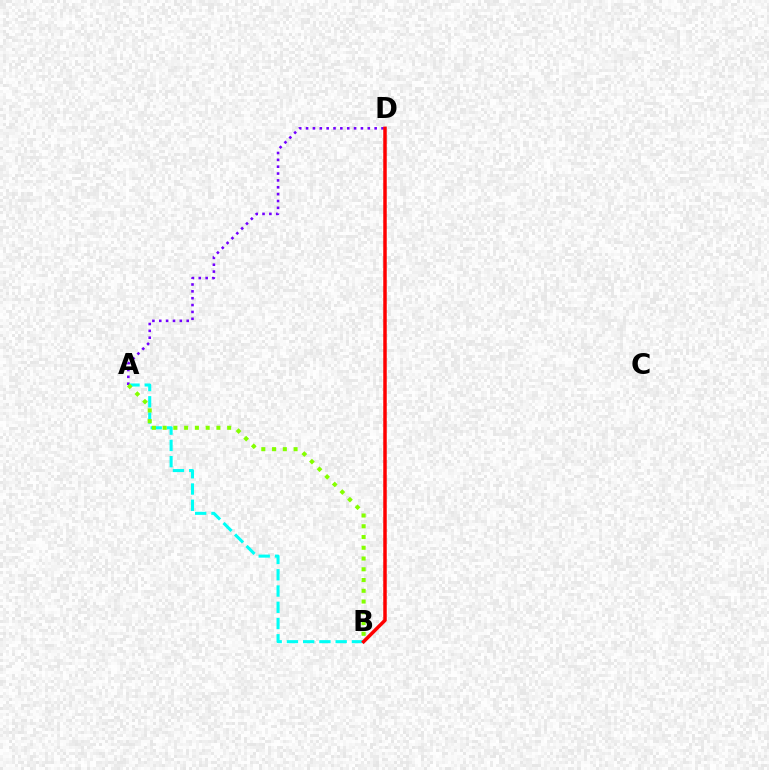{('A', 'B'): [{'color': '#00fff6', 'line_style': 'dashed', 'thickness': 2.21}, {'color': '#84ff00', 'line_style': 'dotted', 'thickness': 2.92}], ('A', 'D'): [{'color': '#7200ff', 'line_style': 'dotted', 'thickness': 1.86}], ('B', 'D'): [{'color': '#ff0000', 'line_style': 'solid', 'thickness': 2.52}]}